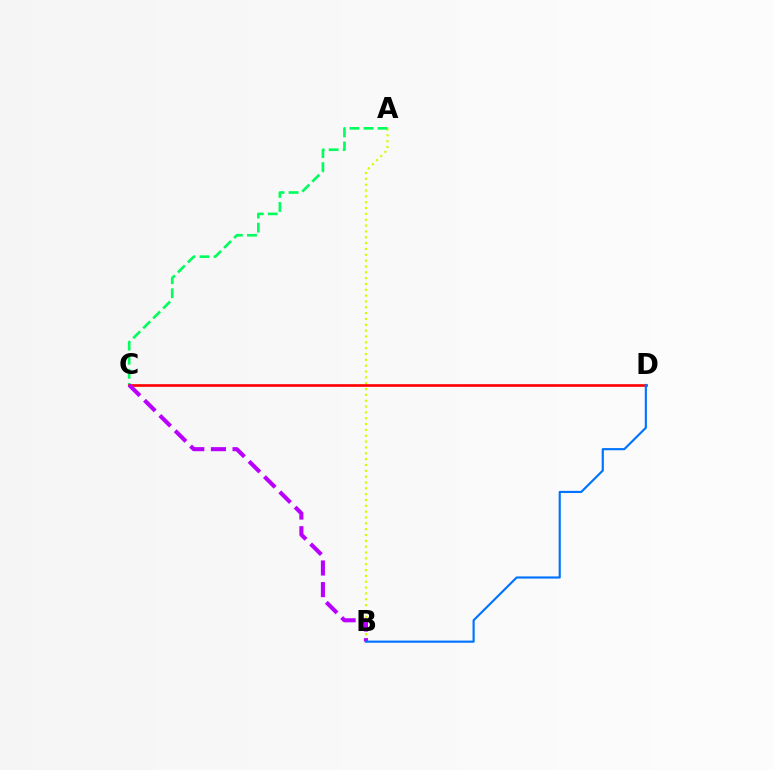{('A', 'B'): [{'color': '#d1ff00', 'line_style': 'dotted', 'thickness': 1.59}], ('A', 'C'): [{'color': '#00ff5c', 'line_style': 'dashed', 'thickness': 1.91}], ('C', 'D'): [{'color': '#ff0000', 'line_style': 'solid', 'thickness': 1.91}], ('B', 'C'): [{'color': '#b900ff', 'line_style': 'dashed', 'thickness': 2.94}], ('B', 'D'): [{'color': '#0074ff', 'line_style': 'solid', 'thickness': 1.56}]}